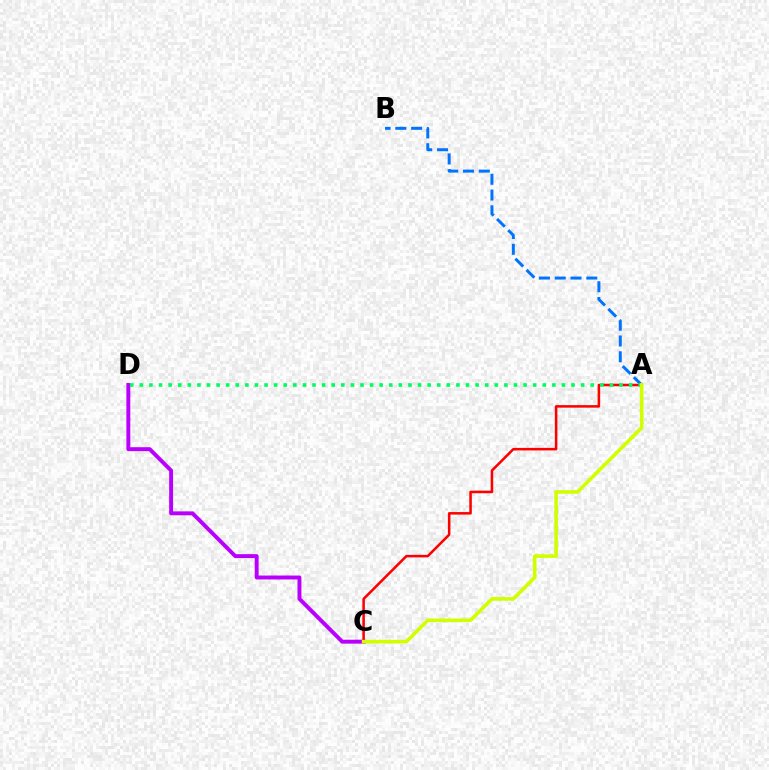{('A', 'B'): [{'color': '#0074ff', 'line_style': 'dashed', 'thickness': 2.14}], ('C', 'D'): [{'color': '#b900ff', 'line_style': 'solid', 'thickness': 2.83}], ('A', 'C'): [{'color': '#ff0000', 'line_style': 'solid', 'thickness': 1.83}, {'color': '#d1ff00', 'line_style': 'solid', 'thickness': 2.6}], ('A', 'D'): [{'color': '#00ff5c', 'line_style': 'dotted', 'thickness': 2.61}]}